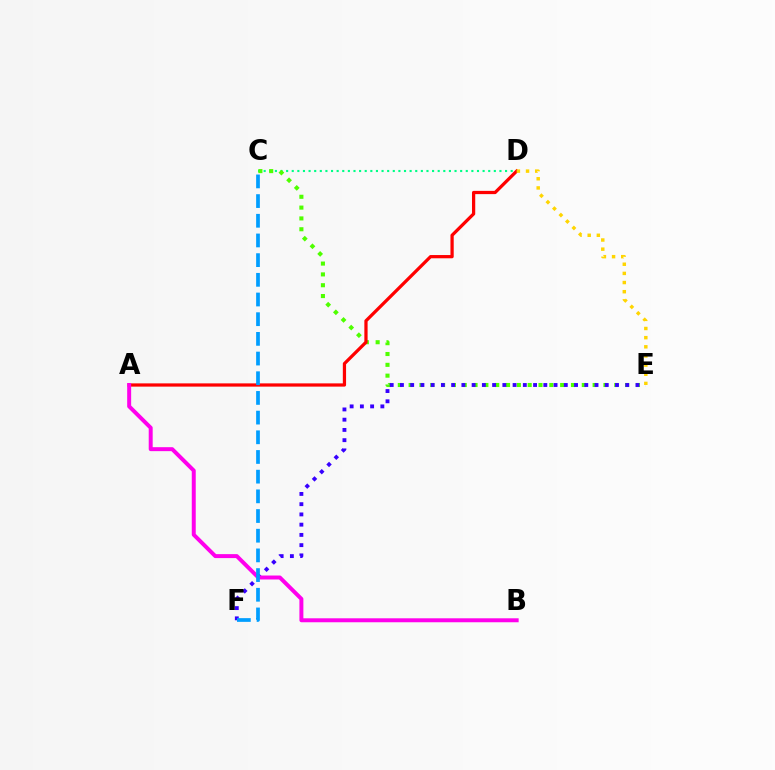{('C', 'D'): [{'color': '#00ff86', 'line_style': 'dotted', 'thickness': 1.53}], ('C', 'E'): [{'color': '#4fff00', 'line_style': 'dotted', 'thickness': 2.94}], ('E', 'F'): [{'color': '#3700ff', 'line_style': 'dotted', 'thickness': 2.78}], ('A', 'D'): [{'color': '#ff0000', 'line_style': 'solid', 'thickness': 2.34}], ('D', 'E'): [{'color': '#ffd500', 'line_style': 'dotted', 'thickness': 2.49}], ('A', 'B'): [{'color': '#ff00ed', 'line_style': 'solid', 'thickness': 2.85}], ('C', 'F'): [{'color': '#009eff', 'line_style': 'dashed', 'thickness': 2.67}]}